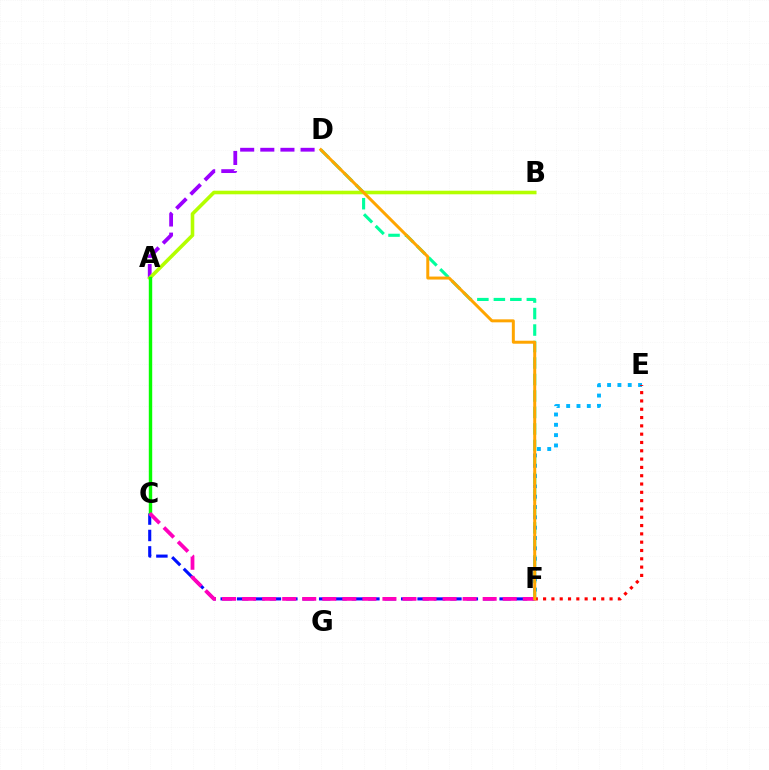{('D', 'F'): [{'color': '#00ff9d', 'line_style': 'dashed', 'thickness': 2.24}, {'color': '#ffa500', 'line_style': 'solid', 'thickness': 2.15}], ('A', 'D'): [{'color': '#9b00ff', 'line_style': 'dashed', 'thickness': 2.73}], ('C', 'F'): [{'color': '#0010ff', 'line_style': 'dashed', 'thickness': 2.23}, {'color': '#ff00bd', 'line_style': 'dashed', 'thickness': 2.72}], ('E', 'F'): [{'color': '#00b5ff', 'line_style': 'dotted', 'thickness': 2.8}, {'color': '#ff0000', 'line_style': 'dotted', 'thickness': 2.26}], ('A', 'B'): [{'color': '#b3ff00', 'line_style': 'solid', 'thickness': 2.58}], ('A', 'C'): [{'color': '#08ff00', 'line_style': 'solid', 'thickness': 2.46}]}